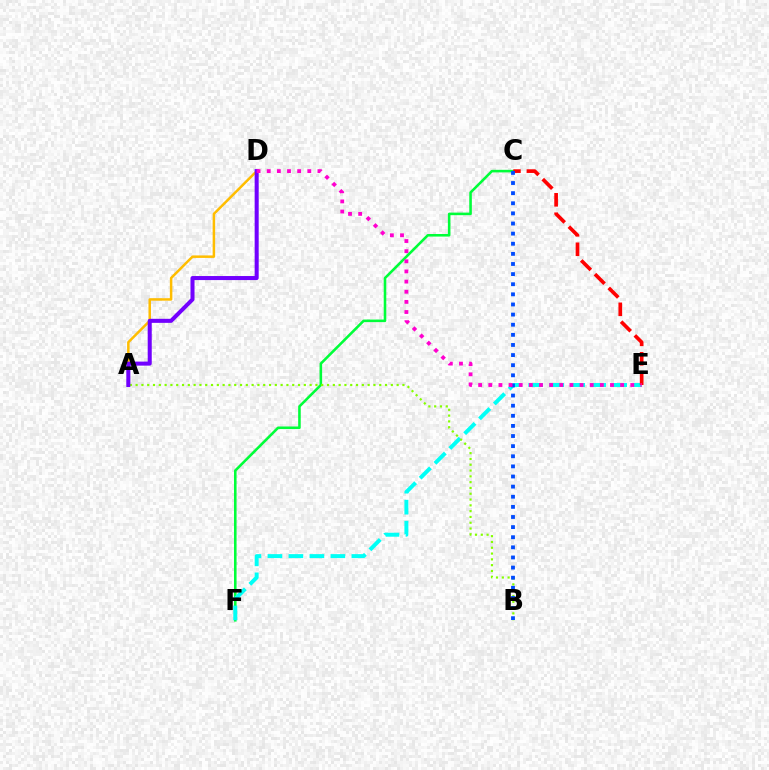{('A', 'D'): [{'color': '#ffbd00', 'line_style': 'solid', 'thickness': 1.8}, {'color': '#7200ff', 'line_style': 'solid', 'thickness': 2.91}], ('C', 'F'): [{'color': '#00ff39', 'line_style': 'solid', 'thickness': 1.85}], ('E', 'F'): [{'color': '#00fff6', 'line_style': 'dashed', 'thickness': 2.85}], ('C', 'E'): [{'color': '#ff0000', 'line_style': 'dashed', 'thickness': 2.64}], ('A', 'B'): [{'color': '#84ff00', 'line_style': 'dotted', 'thickness': 1.58}], ('B', 'C'): [{'color': '#004bff', 'line_style': 'dotted', 'thickness': 2.75}], ('D', 'E'): [{'color': '#ff00cf', 'line_style': 'dotted', 'thickness': 2.76}]}